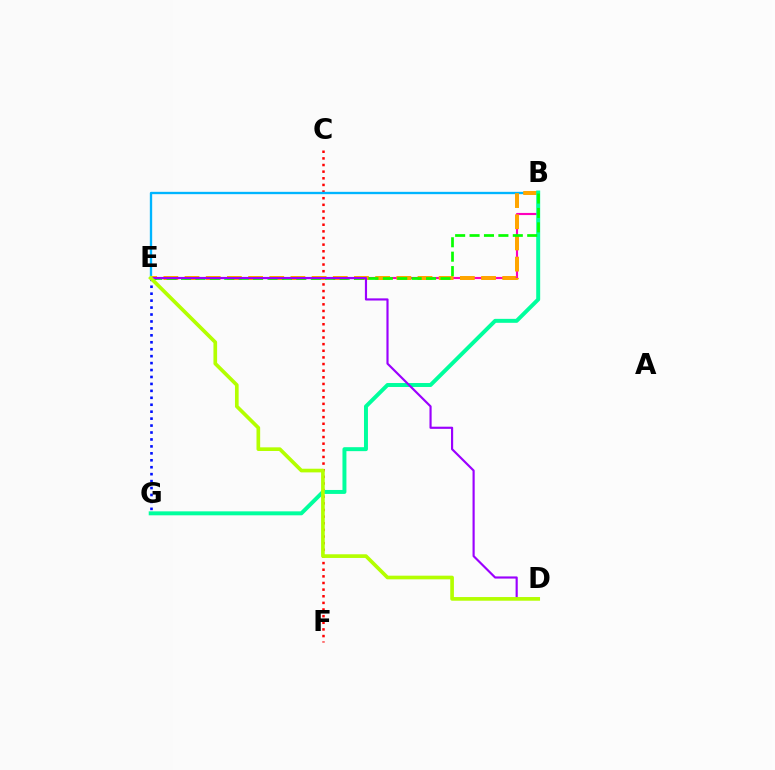{('C', 'F'): [{'color': '#ff0000', 'line_style': 'dotted', 'thickness': 1.8}], ('B', 'E'): [{'color': '#ff00bd', 'line_style': 'solid', 'thickness': 1.53}, {'color': '#00b5ff', 'line_style': 'solid', 'thickness': 1.68}, {'color': '#ffa500', 'line_style': 'dashed', 'thickness': 2.88}, {'color': '#08ff00', 'line_style': 'dashed', 'thickness': 1.96}], ('E', 'G'): [{'color': '#0010ff', 'line_style': 'dotted', 'thickness': 1.89}], ('B', 'G'): [{'color': '#00ff9d', 'line_style': 'solid', 'thickness': 2.85}], ('D', 'E'): [{'color': '#9b00ff', 'line_style': 'solid', 'thickness': 1.55}, {'color': '#b3ff00', 'line_style': 'solid', 'thickness': 2.64}]}